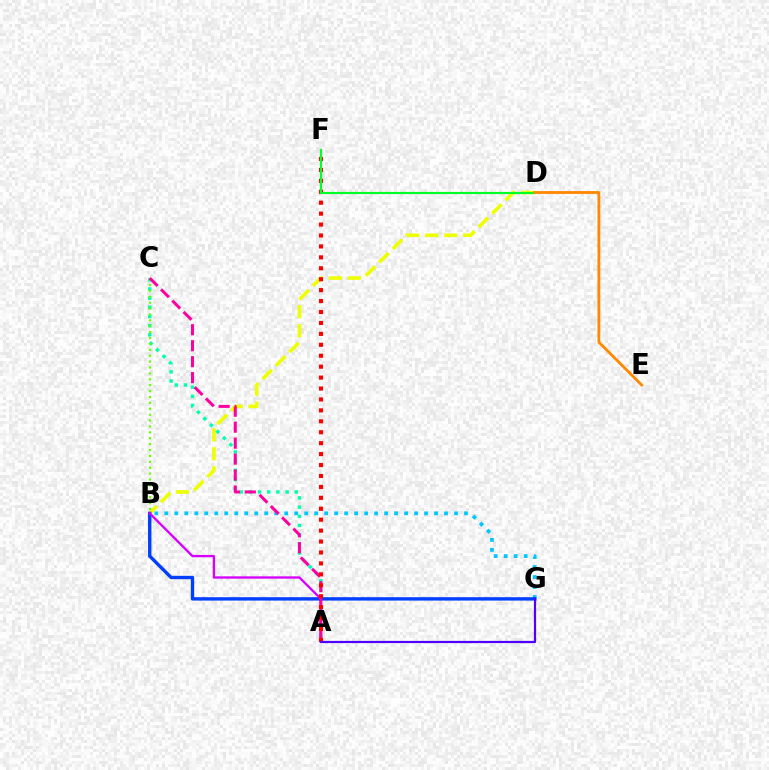{('B', 'D'): [{'color': '#eeff00', 'line_style': 'dashed', 'thickness': 2.58}], ('B', 'G'): [{'color': '#00c7ff', 'line_style': 'dotted', 'thickness': 2.71}, {'color': '#003fff', 'line_style': 'solid', 'thickness': 2.43}], ('A', 'C'): [{'color': '#00ffaf', 'line_style': 'dotted', 'thickness': 2.49}, {'color': '#ff00a0', 'line_style': 'dashed', 'thickness': 2.17}], ('A', 'B'): [{'color': '#d600ff', 'line_style': 'solid', 'thickness': 1.67}], ('B', 'C'): [{'color': '#66ff00', 'line_style': 'dotted', 'thickness': 1.6}], ('A', 'F'): [{'color': '#ff0000', 'line_style': 'dotted', 'thickness': 2.97}], ('D', 'F'): [{'color': '#00ff27', 'line_style': 'solid', 'thickness': 1.56}], ('A', 'G'): [{'color': '#4f00ff', 'line_style': 'solid', 'thickness': 1.6}], ('D', 'E'): [{'color': '#ff8800', 'line_style': 'solid', 'thickness': 2.02}]}